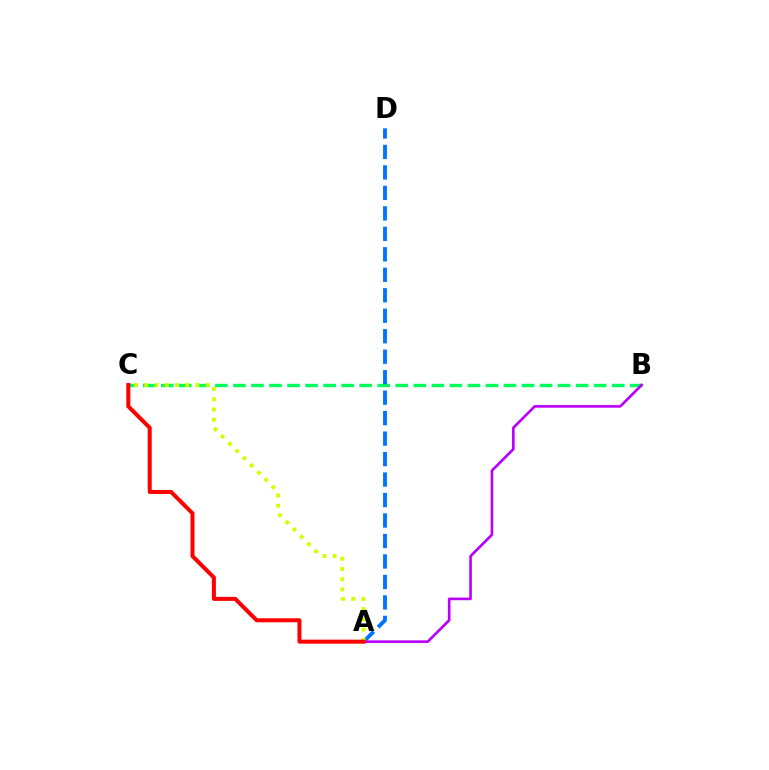{('B', 'C'): [{'color': '#00ff5c', 'line_style': 'dashed', 'thickness': 2.45}], ('A', 'D'): [{'color': '#0074ff', 'line_style': 'dashed', 'thickness': 2.78}], ('A', 'B'): [{'color': '#b900ff', 'line_style': 'solid', 'thickness': 1.9}], ('A', 'C'): [{'color': '#d1ff00', 'line_style': 'dotted', 'thickness': 2.78}, {'color': '#ff0000', 'line_style': 'solid', 'thickness': 2.89}]}